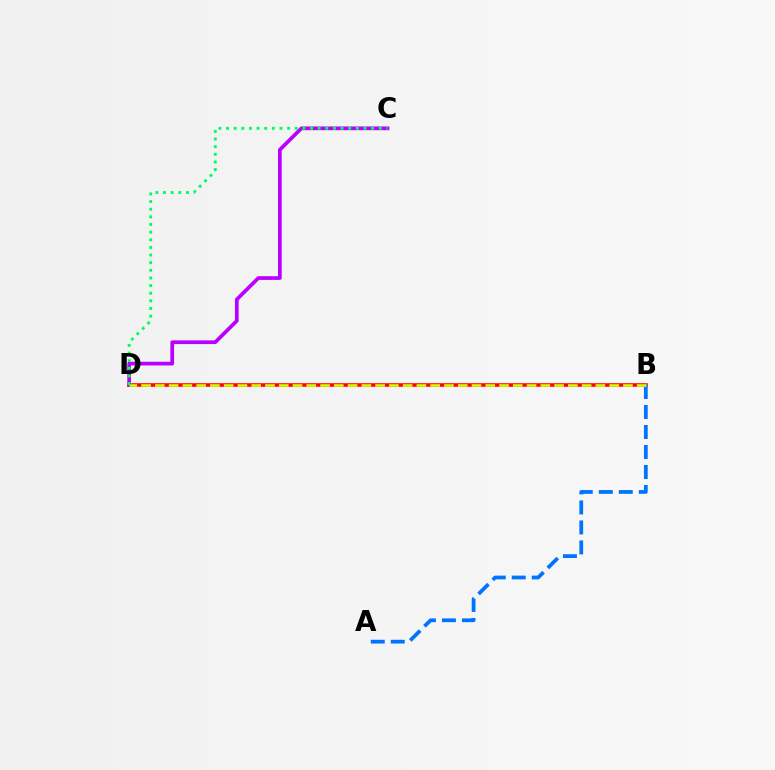{('B', 'D'): [{'color': '#ff0000', 'line_style': 'solid', 'thickness': 2.55}, {'color': '#d1ff00', 'line_style': 'dashed', 'thickness': 1.87}], ('A', 'B'): [{'color': '#0074ff', 'line_style': 'dashed', 'thickness': 2.72}], ('C', 'D'): [{'color': '#b900ff', 'line_style': 'solid', 'thickness': 2.67}, {'color': '#00ff5c', 'line_style': 'dotted', 'thickness': 2.08}]}